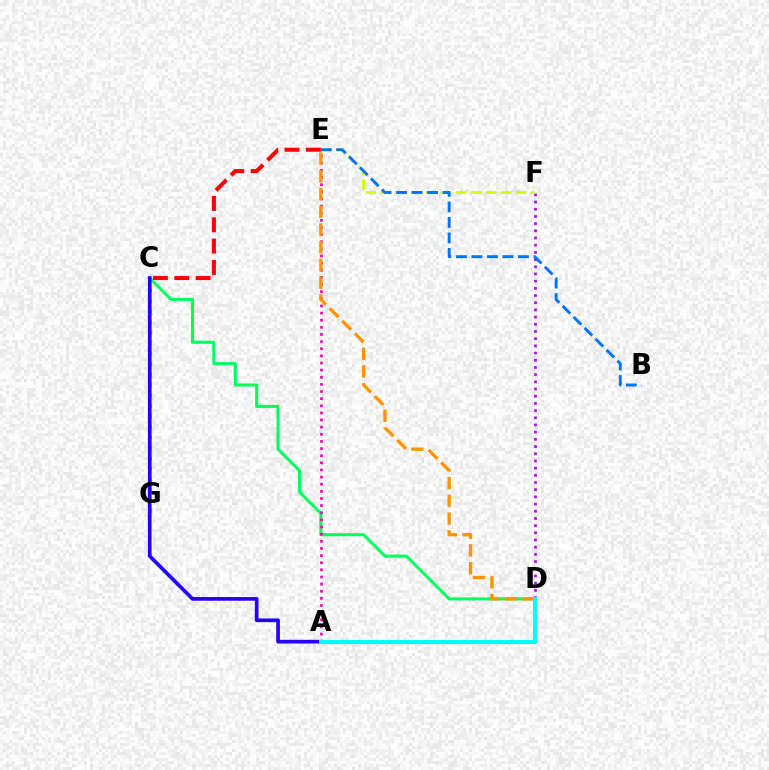{('C', 'D'): [{'color': '#00ff5c', 'line_style': 'solid', 'thickness': 2.19}], ('D', 'F'): [{'color': '#b900ff', 'line_style': 'dotted', 'thickness': 1.95}], ('E', 'F'): [{'color': '#d1ff00', 'line_style': 'dashed', 'thickness': 2.04}], ('C', 'G'): [{'color': '#3dff00', 'line_style': 'dotted', 'thickness': 2.85}], ('A', 'E'): [{'color': '#ff00ac', 'line_style': 'dotted', 'thickness': 1.94}], ('D', 'E'): [{'color': '#ff9400', 'line_style': 'dashed', 'thickness': 2.41}], ('B', 'E'): [{'color': '#0074ff', 'line_style': 'dashed', 'thickness': 2.11}], ('C', 'E'): [{'color': '#ff0000', 'line_style': 'dashed', 'thickness': 2.9}], ('A', 'C'): [{'color': '#2500ff', 'line_style': 'solid', 'thickness': 2.64}], ('A', 'D'): [{'color': '#00fff6', 'line_style': 'solid', 'thickness': 2.92}]}